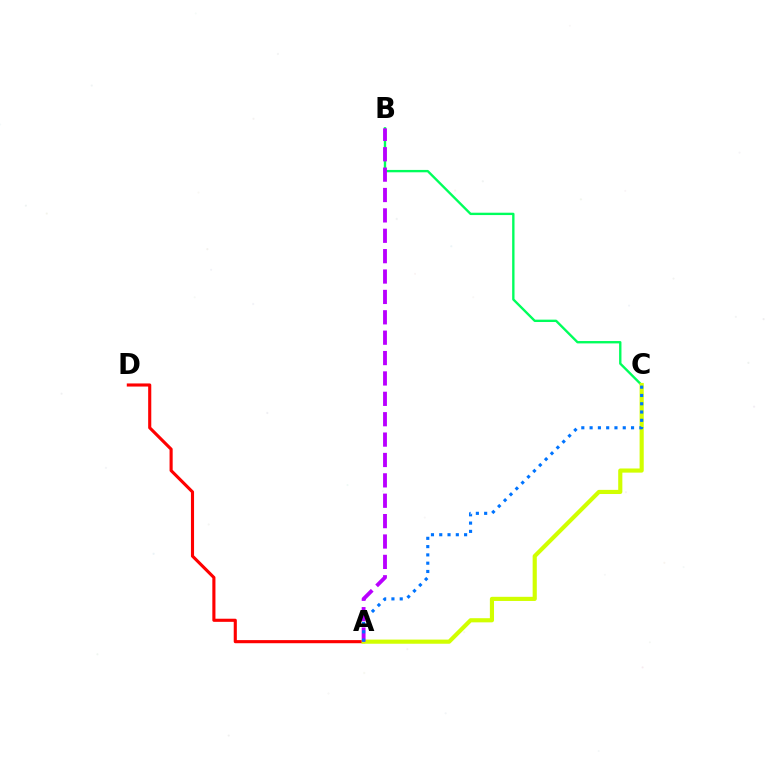{('B', 'C'): [{'color': '#00ff5c', 'line_style': 'solid', 'thickness': 1.7}], ('A', 'D'): [{'color': '#ff0000', 'line_style': 'solid', 'thickness': 2.24}], ('A', 'C'): [{'color': '#d1ff00', 'line_style': 'solid', 'thickness': 2.98}, {'color': '#0074ff', 'line_style': 'dotted', 'thickness': 2.25}], ('A', 'B'): [{'color': '#b900ff', 'line_style': 'dashed', 'thickness': 2.77}]}